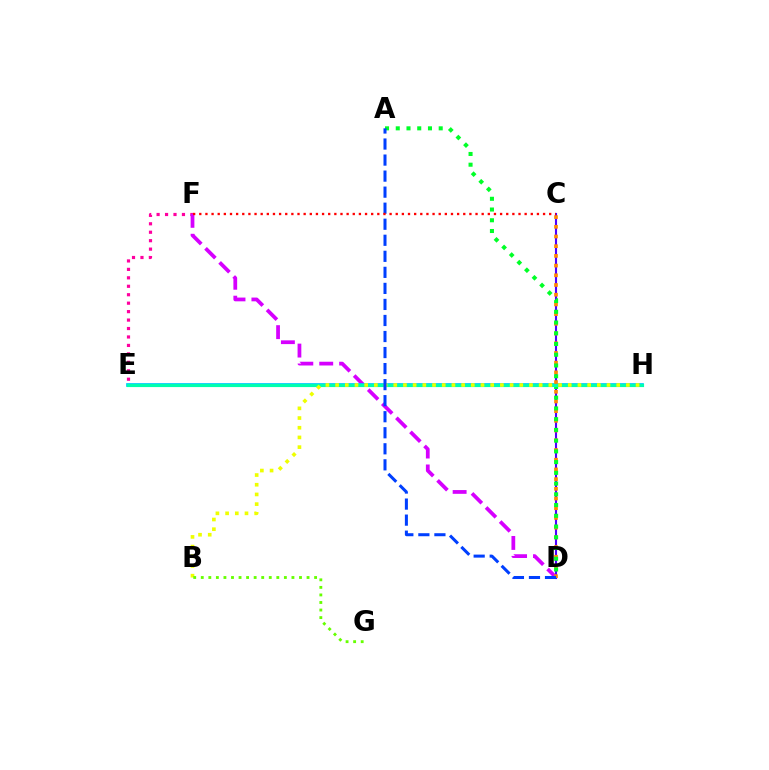{('C', 'D'): [{'color': '#4f00ff', 'line_style': 'solid', 'thickness': 1.52}, {'color': '#ff8800', 'line_style': 'dotted', 'thickness': 2.64}], ('E', 'F'): [{'color': '#ff00a0', 'line_style': 'dotted', 'thickness': 2.3}], ('D', 'F'): [{'color': '#d600ff', 'line_style': 'dashed', 'thickness': 2.7}], ('E', 'H'): [{'color': '#00c7ff', 'line_style': 'solid', 'thickness': 2.67}, {'color': '#00ffaf', 'line_style': 'solid', 'thickness': 2.27}], ('A', 'D'): [{'color': '#00ff27', 'line_style': 'dotted', 'thickness': 2.92}, {'color': '#003fff', 'line_style': 'dashed', 'thickness': 2.18}], ('B', 'H'): [{'color': '#eeff00', 'line_style': 'dotted', 'thickness': 2.63}], ('C', 'F'): [{'color': '#ff0000', 'line_style': 'dotted', 'thickness': 1.67}], ('B', 'G'): [{'color': '#66ff00', 'line_style': 'dotted', 'thickness': 2.05}]}